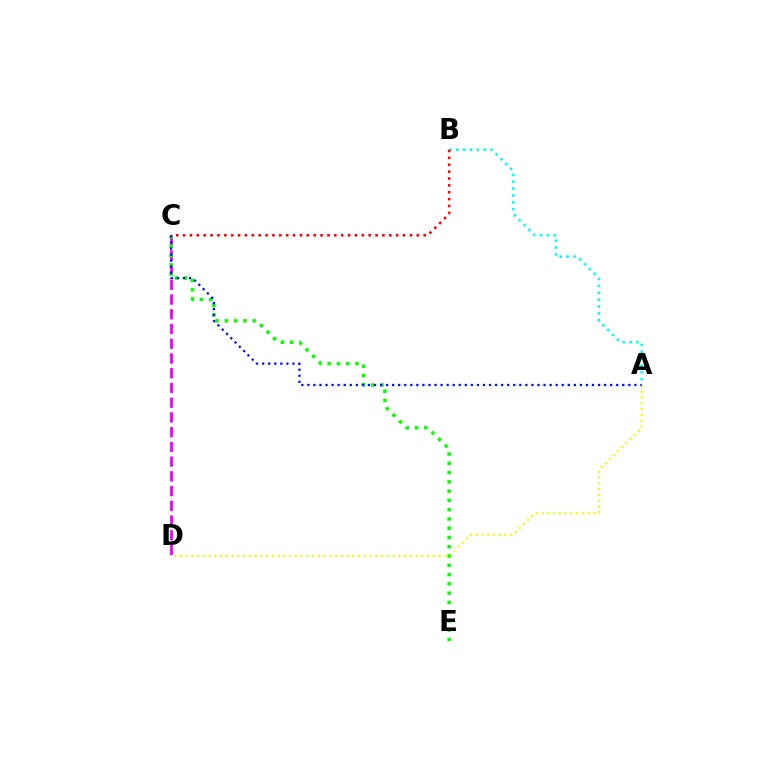{('C', 'D'): [{'color': '#ee00ff', 'line_style': 'dashed', 'thickness': 2.0}], ('A', 'B'): [{'color': '#00fff6', 'line_style': 'dotted', 'thickness': 1.86}], ('A', 'D'): [{'color': '#fcf500', 'line_style': 'dotted', 'thickness': 1.56}], ('C', 'E'): [{'color': '#08ff00', 'line_style': 'dotted', 'thickness': 2.52}], ('A', 'C'): [{'color': '#0010ff', 'line_style': 'dotted', 'thickness': 1.65}], ('B', 'C'): [{'color': '#ff0000', 'line_style': 'dotted', 'thickness': 1.87}]}